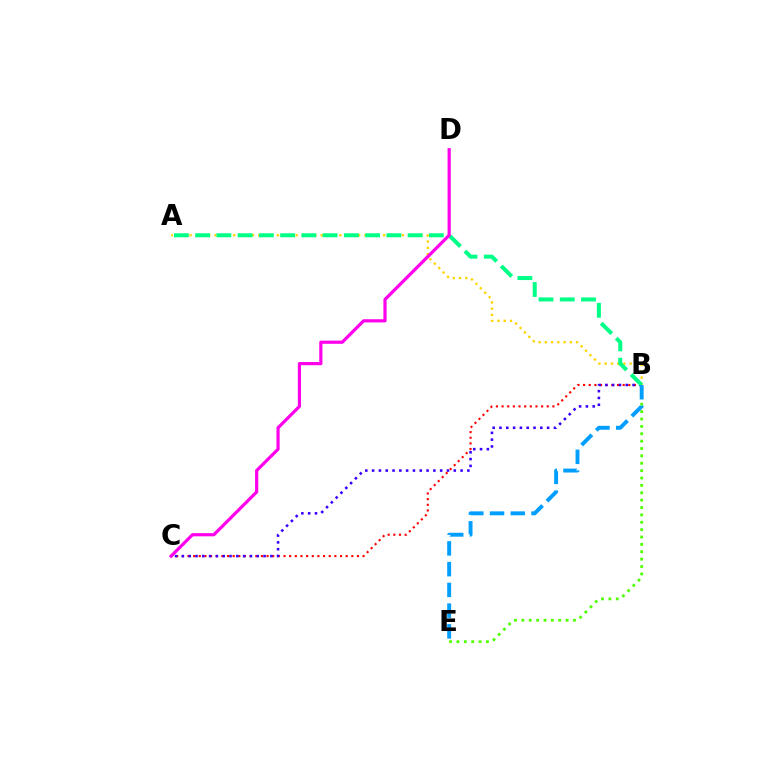{('B', 'E'): [{'color': '#4fff00', 'line_style': 'dotted', 'thickness': 2.0}, {'color': '#009eff', 'line_style': 'dashed', 'thickness': 2.82}], ('B', 'C'): [{'color': '#ff0000', 'line_style': 'dotted', 'thickness': 1.54}, {'color': '#3700ff', 'line_style': 'dotted', 'thickness': 1.85}], ('A', 'B'): [{'color': '#ffd500', 'line_style': 'dotted', 'thickness': 1.7}, {'color': '#00ff86', 'line_style': 'dashed', 'thickness': 2.89}], ('C', 'D'): [{'color': '#ff00ed', 'line_style': 'solid', 'thickness': 2.3}]}